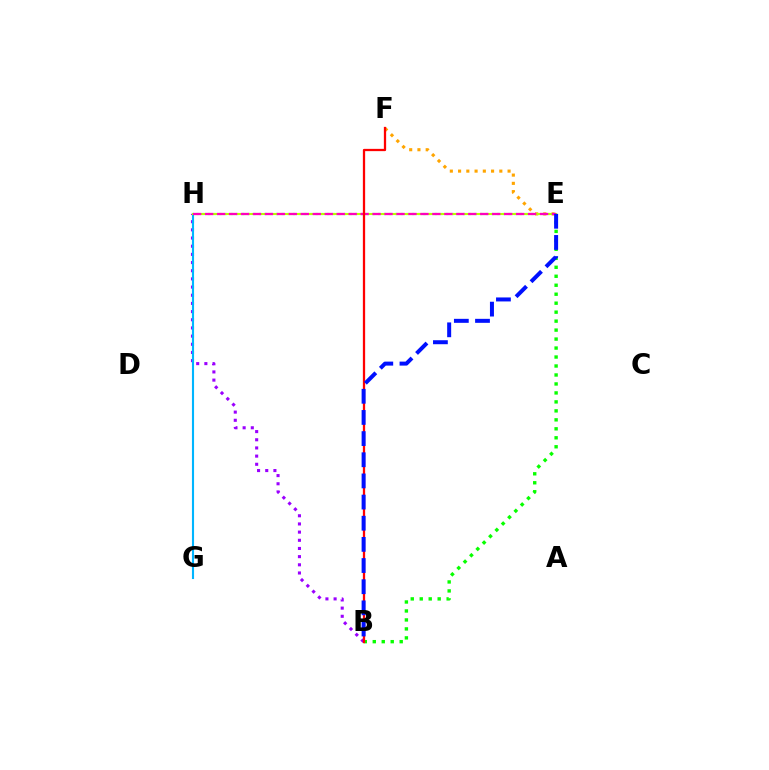{('E', 'F'): [{'color': '#ffa500', 'line_style': 'dotted', 'thickness': 2.24}], ('B', 'H'): [{'color': '#9b00ff', 'line_style': 'dotted', 'thickness': 2.22}], ('E', 'H'): [{'color': '#00ff9d', 'line_style': 'dotted', 'thickness': 1.54}, {'color': '#b3ff00', 'line_style': 'solid', 'thickness': 1.51}, {'color': '#ff00bd', 'line_style': 'dashed', 'thickness': 1.62}], ('G', 'H'): [{'color': '#00b5ff', 'line_style': 'solid', 'thickness': 1.52}], ('B', 'E'): [{'color': '#08ff00', 'line_style': 'dotted', 'thickness': 2.44}, {'color': '#0010ff', 'line_style': 'dashed', 'thickness': 2.87}], ('B', 'F'): [{'color': '#ff0000', 'line_style': 'solid', 'thickness': 1.63}]}